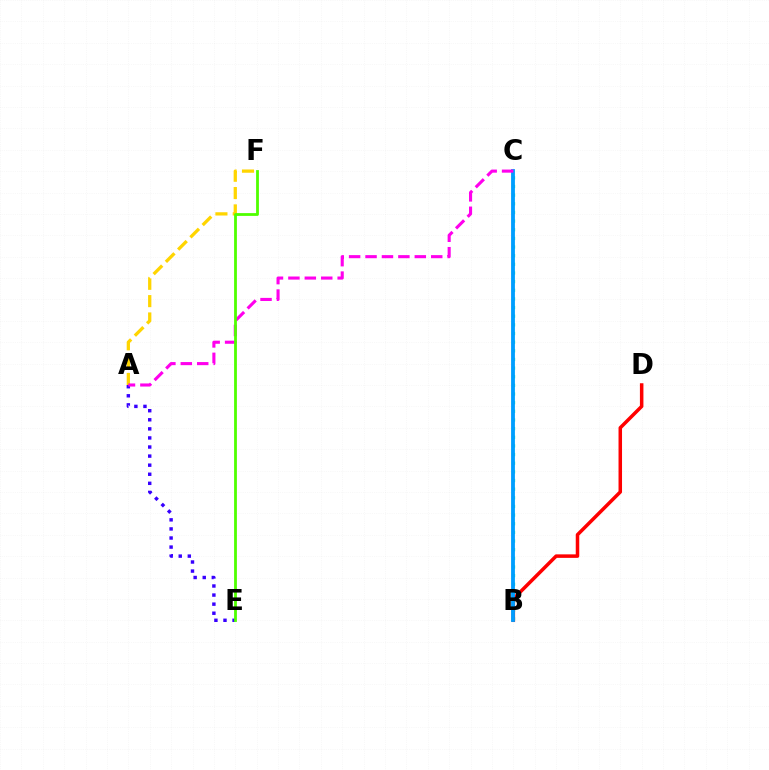{('A', 'E'): [{'color': '#3700ff', 'line_style': 'dotted', 'thickness': 2.47}], ('B', 'C'): [{'color': '#00ff86', 'line_style': 'dotted', 'thickness': 2.35}, {'color': '#009eff', 'line_style': 'solid', 'thickness': 2.76}], ('B', 'D'): [{'color': '#ff0000', 'line_style': 'solid', 'thickness': 2.53}], ('A', 'F'): [{'color': '#ffd500', 'line_style': 'dashed', 'thickness': 2.36}], ('A', 'C'): [{'color': '#ff00ed', 'line_style': 'dashed', 'thickness': 2.23}], ('E', 'F'): [{'color': '#4fff00', 'line_style': 'solid', 'thickness': 2.02}]}